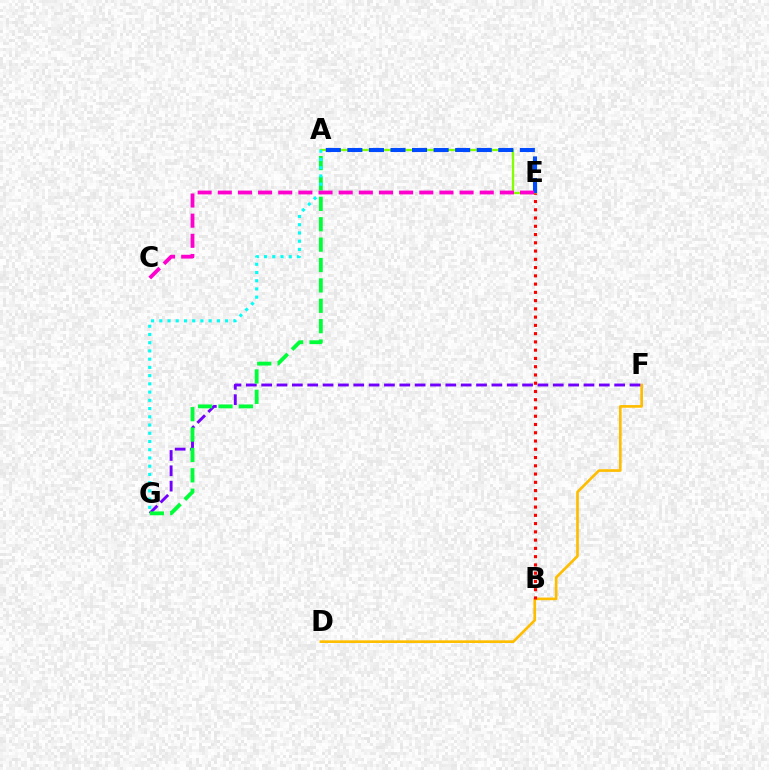{('D', 'F'): [{'color': '#ffbd00', 'line_style': 'solid', 'thickness': 1.92}], ('F', 'G'): [{'color': '#7200ff', 'line_style': 'dashed', 'thickness': 2.08}], ('A', 'E'): [{'color': '#84ff00', 'line_style': 'solid', 'thickness': 1.66}, {'color': '#004bff', 'line_style': 'dashed', 'thickness': 2.93}], ('A', 'G'): [{'color': '#00ff39', 'line_style': 'dashed', 'thickness': 2.77}, {'color': '#00fff6', 'line_style': 'dotted', 'thickness': 2.24}], ('B', 'E'): [{'color': '#ff0000', 'line_style': 'dotted', 'thickness': 2.24}], ('C', 'E'): [{'color': '#ff00cf', 'line_style': 'dashed', 'thickness': 2.74}]}